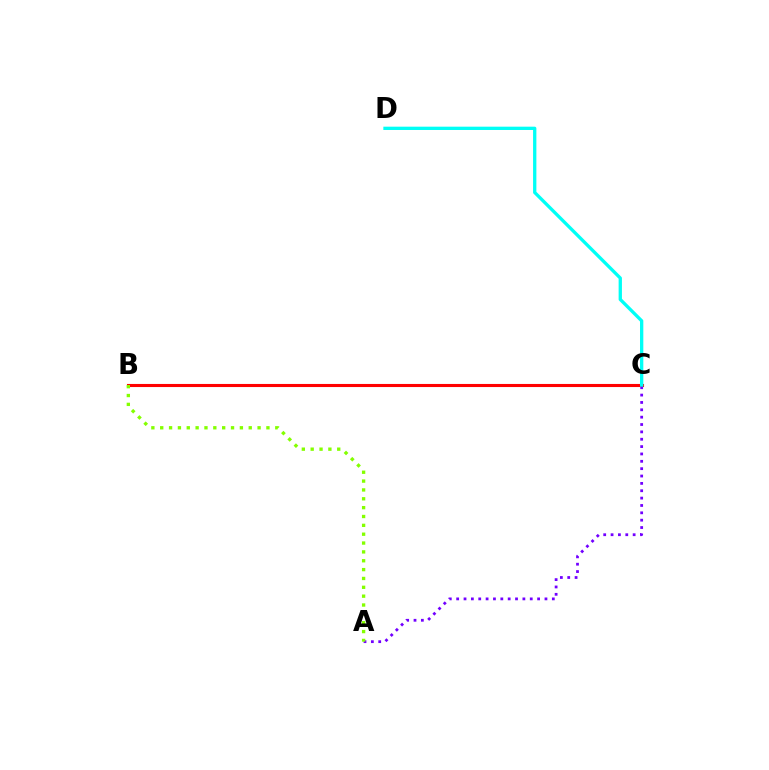{('B', 'C'): [{'color': '#ff0000', 'line_style': 'solid', 'thickness': 2.23}], ('A', 'C'): [{'color': '#7200ff', 'line_style': 'dotted', 'thickness': 2.0}], ('C', 'D'): [{'color': '#00fff6', 'line_style': 'solid', 'thickness': 2.38}], ('A', 'B'): [{'color': '#84ff00', 'line_style': 'dotted', 'thickness': 2.41}]}